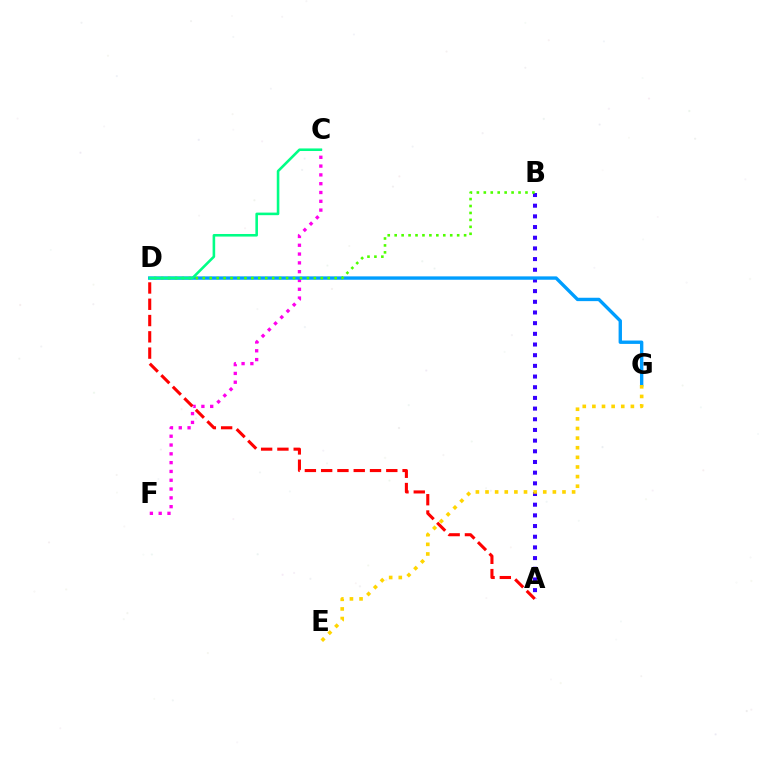{('A', 'B'): [{'color': '#3700ff', 'line_style': 'dotted', 'thickness': 2.9}], ('C', 'F'): [{'color': '#ff00ed', 'line_style': 'dotted', 'thickness': 2.39}], ('D', 'G'): [{'color': '#009eff', 'line_style': 'solid', 'thickness': 2.43}], ('B', 'D'): [{'color': '#4fff00', 'line_style': 'dotted', 'thickness': 1.89}], ('E', 'G'): [{'color': '#ffd500', 'line_style': 'dotted', 'thickness': 2.61}], ('C', 'D'): [{'color': '#00ff86', 'line_style': 'solid', 'thickness': 1.86}], ('A', 'D'): [{'color': '#ff0000', 'line_style': 'dashed', 'thickness': 2.21}]}